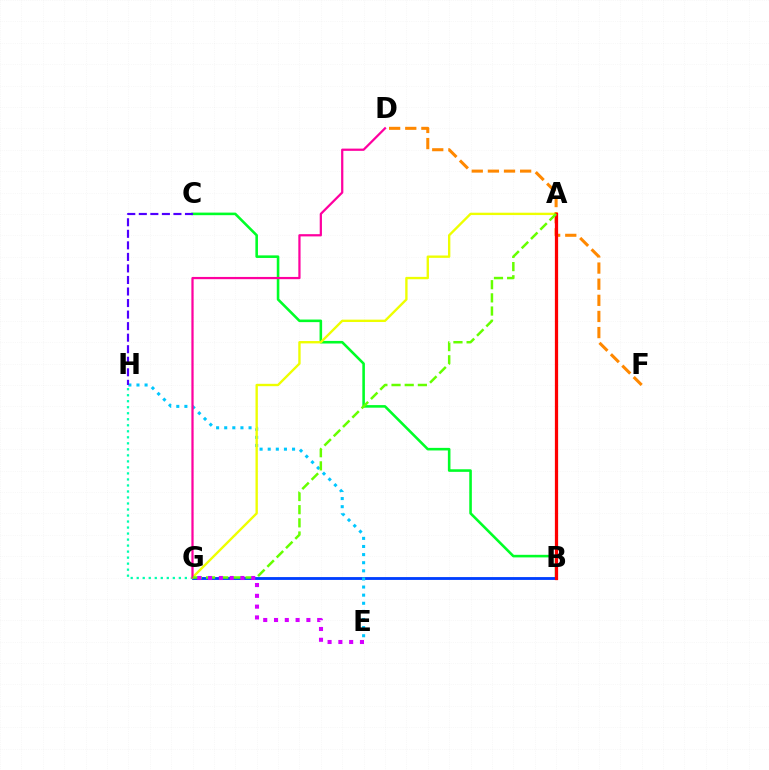{('B', 'C'): [{'color': '#00ff27', 'line_style': 'solid', 'thickness': 1.86}], ('B', 'G'): [{'color': '#003fff', 'line_style': 'solid', 'thickness': 2.04}], ('E', 'H'): [{'color': '#00c7ff', 'line_style': 'dotted', 'thickness': 2.2}], ('G', 'H'): [{'color': '#00ffaf', 'line_style': 'dotted', 'thickness': 1.63}], ('A', 'G'): [{'color': '#eeff00', 'line_style': 'solid', 'thickness': 1.7}, {'color': '#66ff00', 'line_style': 'dashed', 'thickness': 1.79}], ('D', 'F'): [{'color': '#ff8800', 'line_style': 'dashed', 'thickness': 2.19}], ('A', 'B'): [{'color': '#ff0000', 'line_style': 'solid', 'thickness': 2.33}], ('D', 'G'): [{'color': '#ff00a0', 'line_style': 'solid', 'thickness': 1.61}], ('E', 'G'): [{'color': '#d600ff', 'line_style': 'dotted', 'thickness': 2.93}], ('C', 'H'): [{'color': '#4f00ff', 'line_style': 'dashed', 'thickness': 1.57}]}